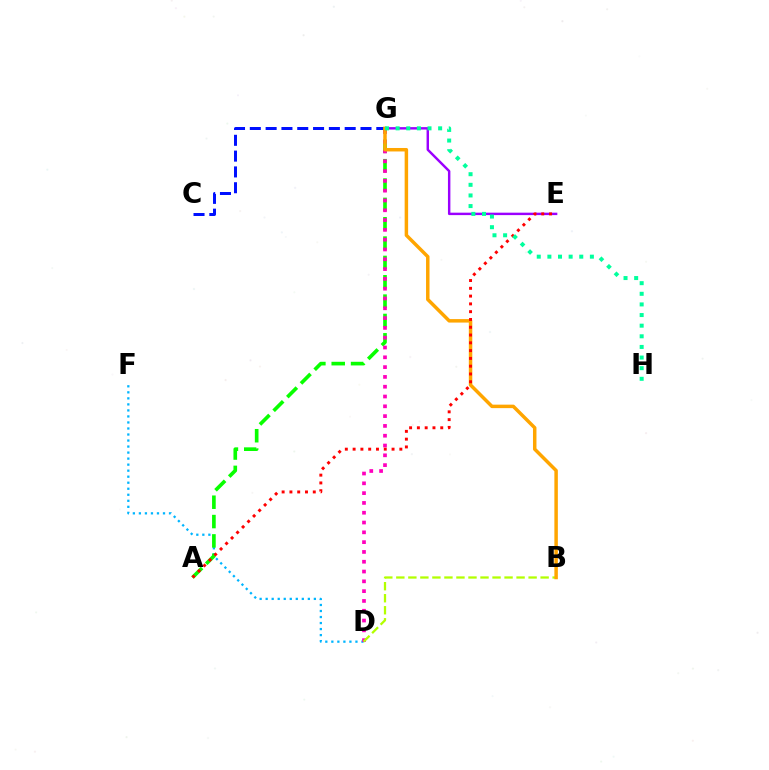{('C', 'G'): [{'color': '#0010ff', 'line_style': 'dashed', 'thickness': 2.15}], ('E', 'G'): [{'color': '#9b00ff', 'line_style': 'solid', 'thickness': 1.75}], ('D', 'F'): [{'color': '#00b5ff', 'line_style': 'dotted', 'thickness': 1.64}], ('A', 'G'): [{'color': '#08ff00', 'line_style': 'dashed', 'thickness': 2.63}], ('D', 'G'): [{'color': '#ff00bd', 'line_style': 'dotted', 'thickness': 2.66}], ('B', 'D'): [{'color': '#b3ff00', 'line_style': 'dashed', 'thickness': 1.63}], ('B', 'G'): [{'color': '#ffa500', 'line_style': 'solid', 'thickness': 2.5}], ('A', 'E'): [{'color': '#ff0000', 'line_style': 'dotted', 'thickness': 2.12}], ('G', 'H'): [{'color': '#00ff9d', 'line_style': 'dotted', 'thickness': 2.89}]}